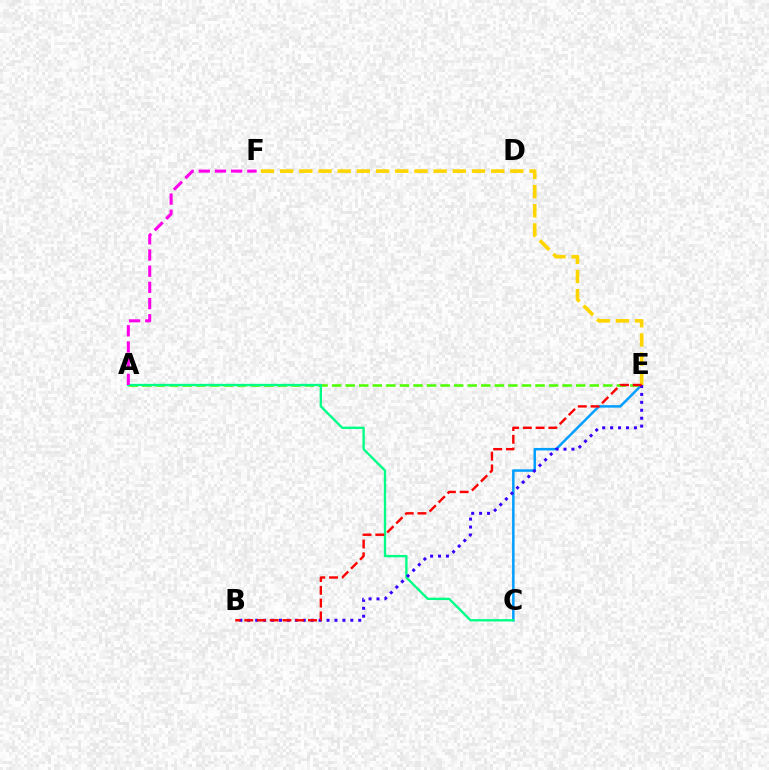{('A', 'E'): [{'color': '#4fff00', 'line_style': 'dashed', 'thickness': 1.84}], ('C', 'E'): [{'color': '#009eff', 'line_style': 'solid', 'thickness': 1.79}], ('A', 'C'): [{'color': '#00ff86', 'line_style': 'solid', 'thickness': 1.69}], ('E', 'F'): [{'color': '#ffd500', 'line_style': 'dashed', 'thickness': 2.61}], ('A', 'F'): [{'color': '#ff00ed', 'line_style': 'dashed', 'thickness': 2.2}], ('B', 'E'): [{'color': '#3700ff', 'line_style': 'dotted', 'thickness': 2.15}, {'color': '#ff0000', 'line_style': 'dashed', 'thickness': 1.73}]}